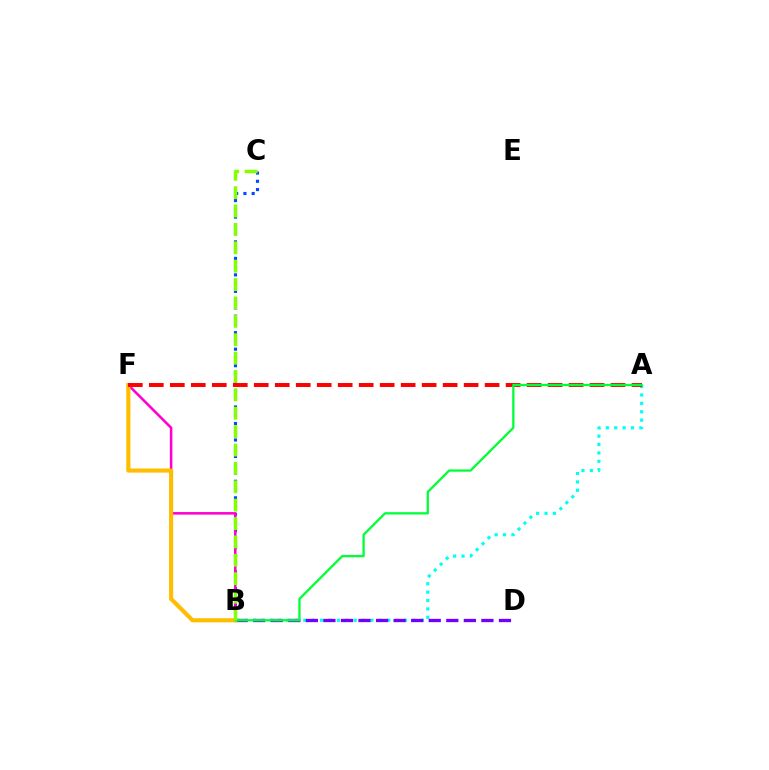{('B', 'C'): [{'color': '#004bff', 'line_style': 'dotted', 'thickness': 2.24}, {'color': '#84ff00', 'line_style': 'dashed', 'thickness': 2.5}], ('A', 'B'): [{'color': '#00fff6', 'line_style': 'dotted', 'thickness': 2.28}, {'color': '#00ff39', 'line_style': 'solid', 'thickness': 1.66}], ('B', 'D'): [{'color': '#7200ff', 'line_style': 'dashed', 'thickness': 2.38}], ('B', 'F'): [{'color': '#ff00cf', 'line_style': 'solid', 'thickness': 1.84}, {'color': '#ffbd00', 'line_style': 'solid', 'thickness': 2.97}], ('A', 'F'): [{'color': '#ff0000', 'line_style': 'dashed', 'thickness': 2.85}]}